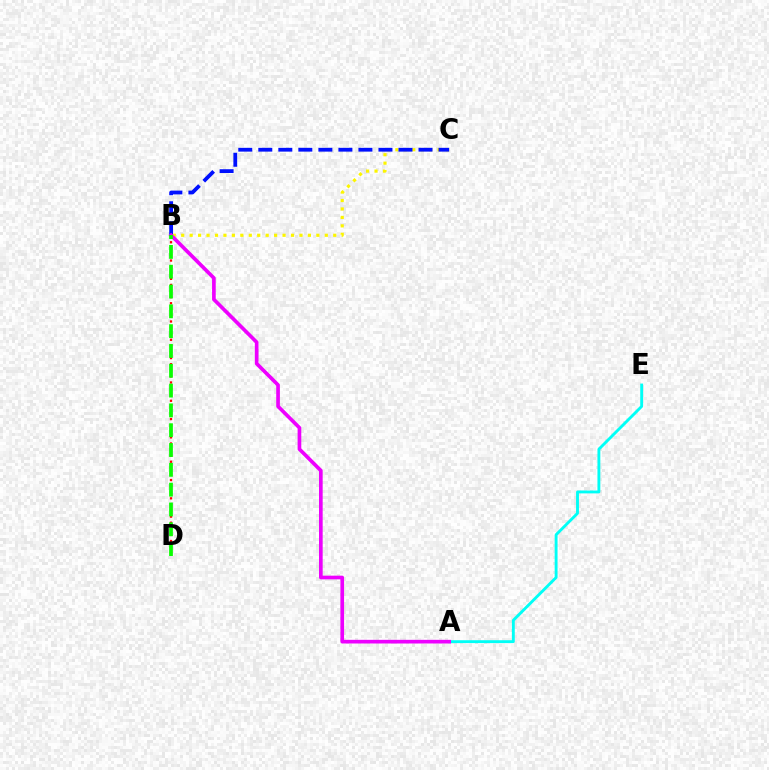{('B', 'C'): [{'color': '#fcf500', 'line_style': 'dotted', 'thickness': 2.3}, {'color': '#0010ff', 'line_style': 'dashed', 'thickness': 2.72}], ('B', 'D'): [{'color': '#ff0000', 'line_style': 'dotted', 'thickness': 1.66}, {'color': '#08ff00', 'line_style': 'dashed', 'thickness': 2.69}], ('A', 'E'): [{'color': '#00fff6', 'line_style': 'solid', 'thickness': 2.07}], ('A', 'B'): [{'color': '#ee00ff', 'line_style': 'solid', 'thickness': 2.64}]}